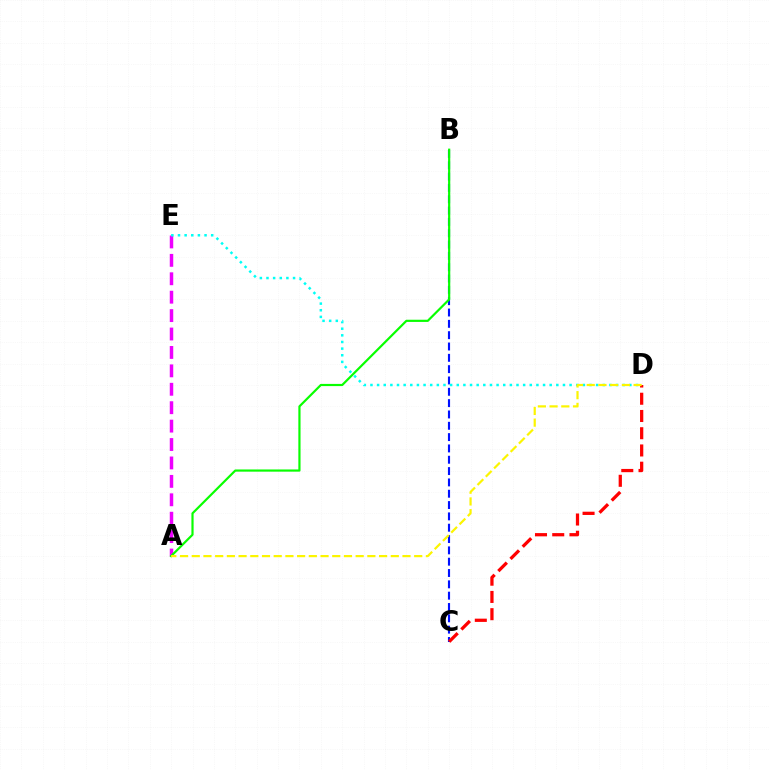{('B', 'C'): [{'color': '#0010ff', 'line_style': 'dashed', 'thickness': 1.54}], ('A', 'E'): [{'color': '#ee00ff', 'line_style': 'dashed', 'thickness': 2.5}], ('C', 'D'): [{'color': '#ff0000', 'line_style': 'dashed', 'thickness': 2.34}], ('D', 'E'): [{'color': '#00fff6', 'line_style': 'dotted', 'thickness': 1.8}], ('A', 'B'): [{'color': '#08ff00', 'line_style': 'solid', 'thickness': 1.58}], ('A', 'D'): [{'color': '#fcf500', 'line_style': 'dashed', 'thickness': 1.59}]}